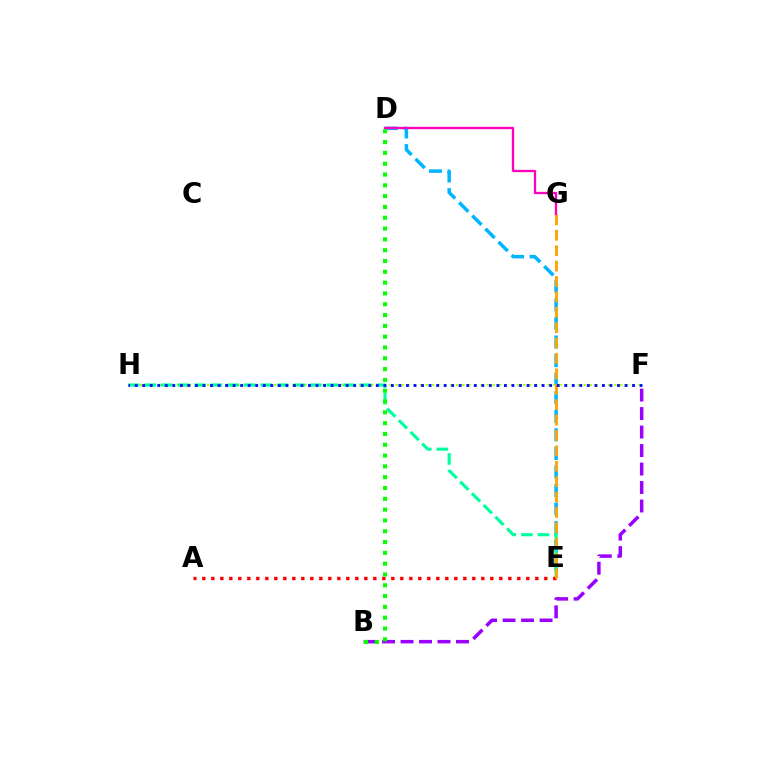{('D', 'E'): [{'color': '#00b5ff', 'line_style': 'dashed', 'thickness': 2.52}], ('F', 'H'): [{'color': '#b3ff00', 'line_style': 'dotted', 'thickness': 1.65}, {'color': '#0010ff', 'line_style': 'dotted', 'thickness': 2.05}], ('E', 'H'): [{'color': '#00ff9d', 'line_style': 'dashed', 'thickness': 2.25}], ('A', 'E'): [{'color': '#ff0000', 'line_style': 'dotted', 'thickness': 2.45}], ('E', 'G'): [{'color': '#ffa500', 'line_style': 'dashed', 'thickness': 2.09}], ('D', 'G'): [{'color': '#ff00bd', 'line_style': 'solid', 'thickness': 1.67}], ('B', 'F'): [{'color': '#9b00ff', 'line_style': 'dashed', 'thickness': 2.51}], ('B', 'D'): [{'color': '#08ff00', 'line_style': 'dotted', 'thickness': 2.94}]}